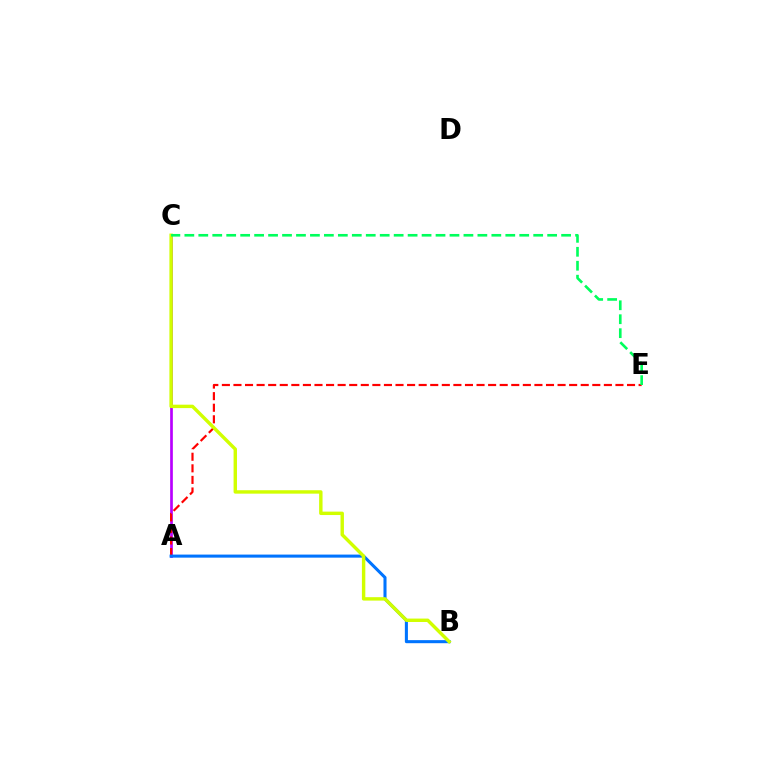{('A', 'C'): [{'color': '#b900ff', 'line_style': 'solid', 'thickness': 1.94}], ('A', 'E'): [{'color': '#ff0000', 'line_style': 'dashed', 'thickness': 1.57}], ('A', 'B'): [{'color': '#0074ff', 'line_style': 'solid', 'thickness': 2.2}], ('B', 'C'): [{'color': '#d1ff00', 'line_style': 'solid', 'thickness': 2.46}], ('C', 'E'): [{'color': '#00ff5c', 'line_style': 'dashed', 'thickness': 1.9}]}